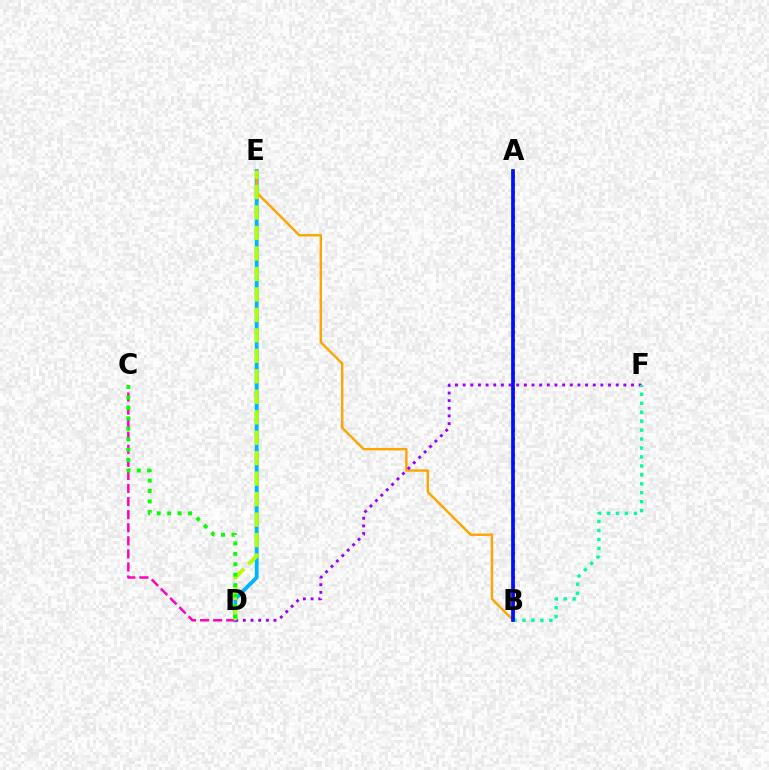{('A', 'B'): [{'color': '#ff0000', 'line_style': 'dotted', 'thickness': 2.23}, {'color': '#0010ff', 'line_style': 'solid', 'thickness': 2.67}], ('D', 'E'): [{'color': '#00b5ff', 'line_style': 'solid', 'thickness': 2.78}, {'color': '#b3ff00', 'line_style': 'dashed', 'thickness': 2.78}], ('B', 'E'): [{'color': '#ffa500', 'line_style': 'solid', 'thickness': 1.74}], ('C', 'D'): [{'color': '#ff00bd', 'line_style': 'dashed', 'thickness': 1.78}, {'color': '#08ff00', 'line_style': 'dotted', 'thickness': 2.84}], ('D', 'F'): [{'color': '#9b00ff', 'line_style': 'dotted', 'thickness': 2.08}], ('B', 'F'): [{'color': '#00ff9d', 'line_style': 'dotted', 'thickness': 2.43}]}